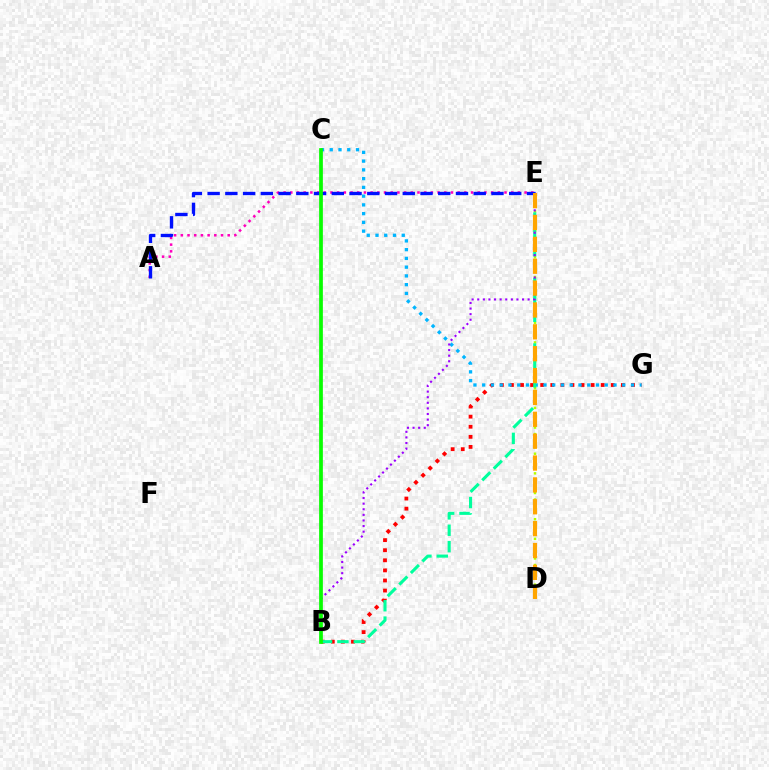{('D', 'E'): [{'color': '#b3ff00', 'line_style': 'dotted', 'thickness': 1.78}, {'color': '#ffa500', 'line_style': 'dashed', 'thickness': 2.97}], ('B', 'G'): [{'color': '#ff0000', 'line_style': 'dotted', 'thickness': 2.74}], ('C', 'G'): [{'color': '#00b5ff', 'line_style': 'dotted', 'thickness': 2.38}], ('B', 'E'): [{'color': '#00ff9d', 'line_style': 'dashed', 'thickness': 2.22}, {'color': '#9b00ff', 'line_style': 'dotted', 'thickness': 1.52}], ('A', 'E'): [{'color': '#ff00bd', 'line_style': 'dotted', 'thickness': 1.82}, {'color': '#0010ff', 'line_style': 'dashed', 'thickness': 2.41}], ('B', 'C'): [{'color': '#08ff00', 'line_style': 'solid', 'thickness': 2.68}]}